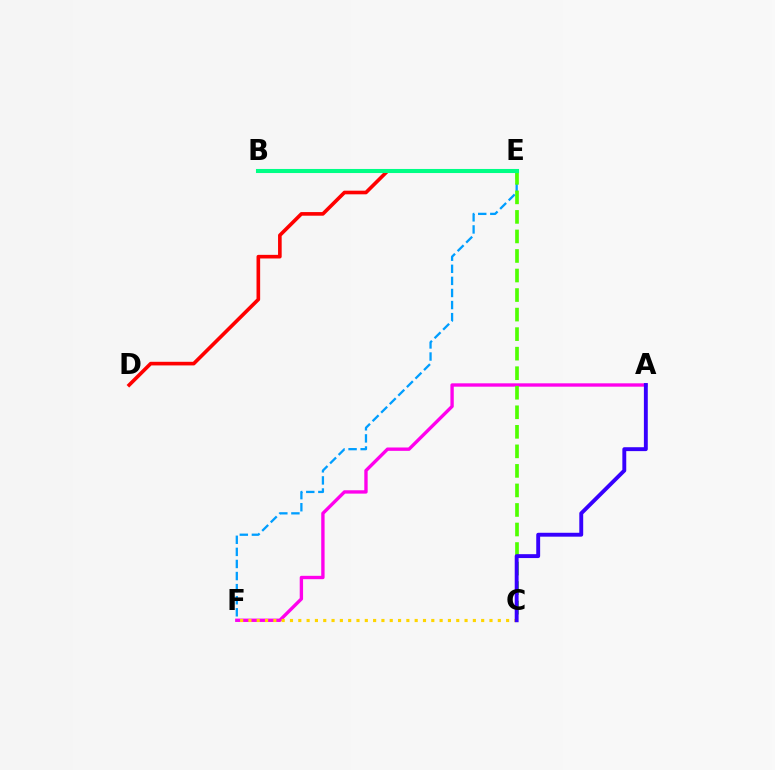{('A', 'F'): [{'color': '#ff00ed', 'line_style': 'solid', 'thickness': 2.42}], ('E', 'F'): [{'color': '#009eff', 'line_style': 'dashed', 'thickness': 1.64}], ('D', 'E'): [{'color': '#ff0000', 'line_style': 'solid', 'thickness': 2.61}], ('C', 'F'): [{'color': '#ffd500', 'line_style': 'dotted', 'thickness': 2.26}], ('C', 'E'): [{'color': '#4fff00', 'line_style': 'dashed', 'thickness': 2.65}], ('B', 'E'): [{'color': '#00ff86', 'line_style': 'solid', 'thickness': 2.93}], ('A', 'C'): [{'color': '#3700ff', 'line_style': 'solid', 'thickness': 2.8}]}